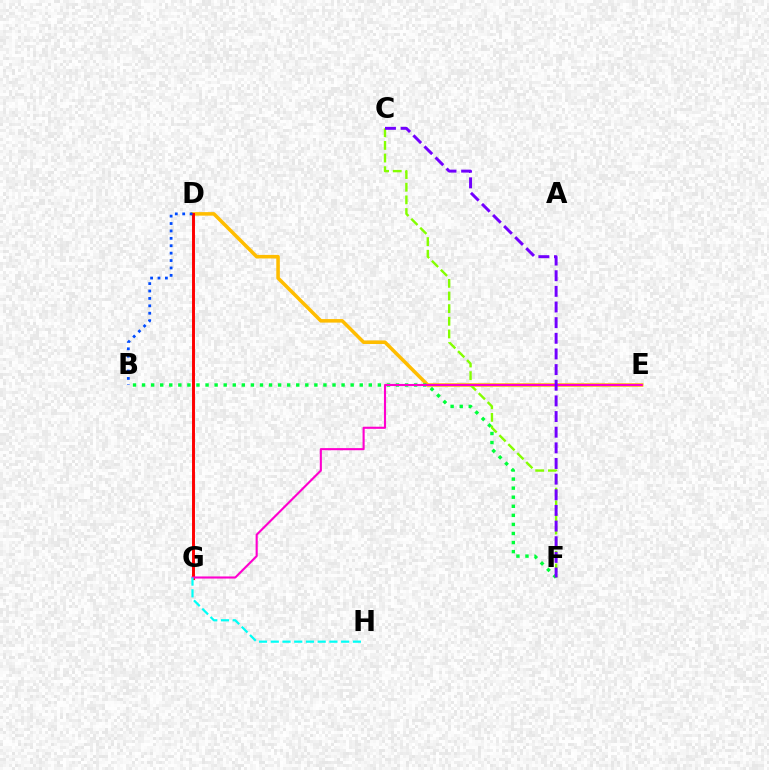{('D', 'E'): [{'color': '#ffbd00', 'line_style': 'solid', 'thickness': 2.54}], ('B', 'F'): [{'color': '#00ff39', 'line_style': 'dotted', 'thickness': 2.46}], ('C', 'F'): [{'color': '#84ff00', 'line_style': 'dashed', 'thickness': 1.72}, {'color': '#7200ff', 'line_style': 'dashed', 'thickness': 2.13}], ('D', 'G'): [{'color': '#ff0000', 'line_style': 'solid', 'thickness': 2.12}], ('E', 'G'): [{'color': '#ff00cf', 'line_style': 'solid', 'thickness': 1.52}], ('B', 'D'): [{'color': '#004bff', 'line_style': 'dotted', 'thickness': 2.01}], ('G', 'H'): [{'color': '#00fff6', 'line_style': 'dashed', 'thickness': 1.59}]}